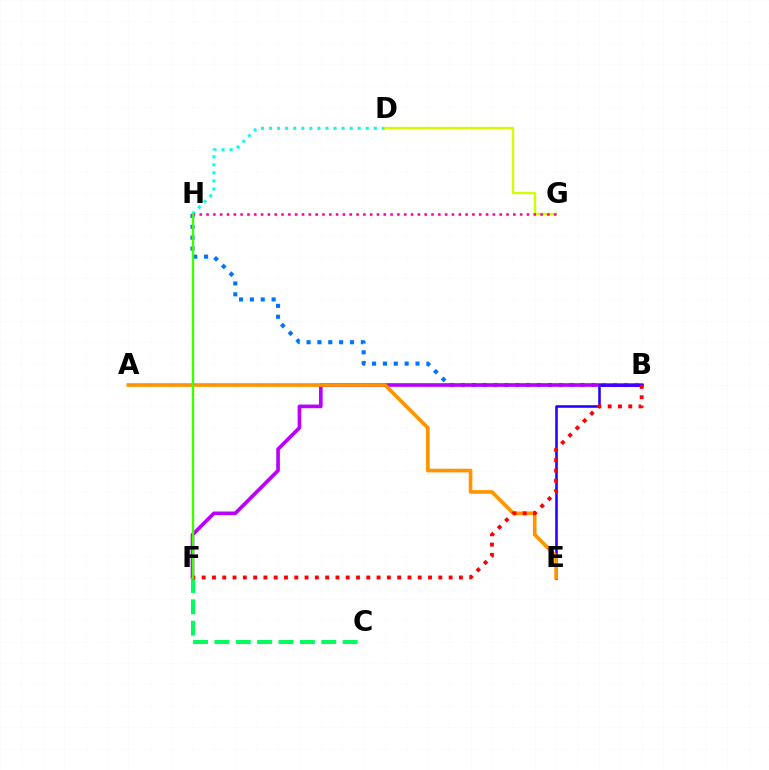{('B', 'H'): [{'color': '#0074ff', 'line_style': 'dotted', 'thickness': 2.95}], ('B', 'F'): [{'color': '#b900ff', 'line_style': 'solid', 'thickness': 2.62}, {'color': '#ff0000', 'line_style': 'dotted', 'thickness': 2.8}], ('D', 'H'): [{'color': '#00fff6', 'line_style': 'dotted', 'thickness': 2.19}], ('D', 'G'): [{'color': '#d1ff00', 'line_style': 'solid', 'thickness': 1.71}], ('C', 'F'): [{'color': '#00ff5c', 'line_style': 'dashed', 'thickness': 2.9}], ('B', 'E'): [{'color': '#2500ff', 'line_style': 'solid', 'thickness': 1.84}], ('A', 'E'): [{'color': '#ff9400', 'line_style': 'solid', 'thickness': 2.63}], ('G', 'H'): [{'color': '#ff00ac', 'line_style': 'dotted', 'thickness': 1.85}], ('F', 'H'): [{'color': '#3dff00', 'line_style': 'solid', 'thickness': 1.73}]}